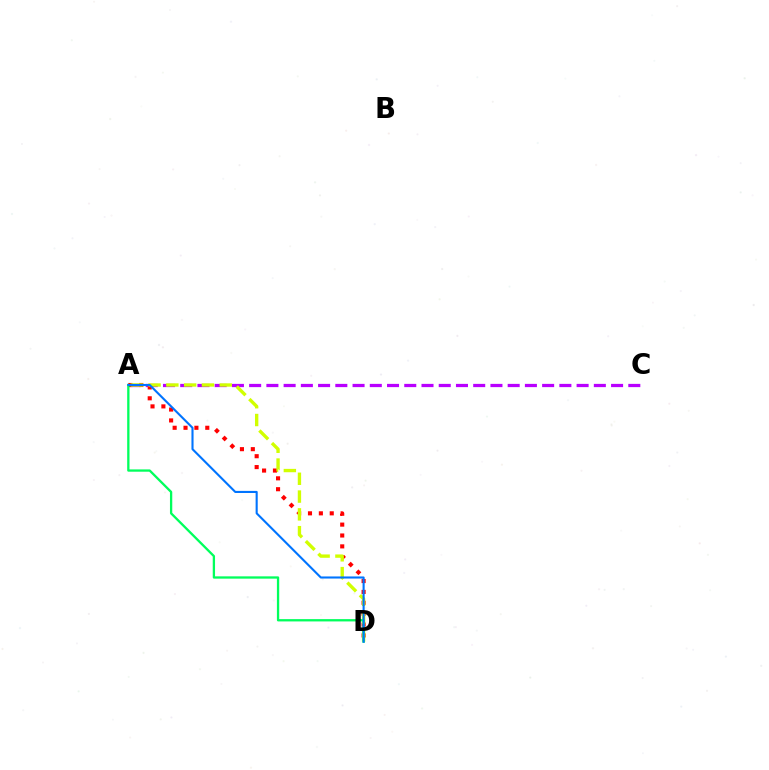{('A', 'C'): [{'color': '#b900ff', 'line_style': 'dashed', 'thickness': 2.34}], ('A', 'D'): [{'color': '#ff0000', 'line_style': 'dotted', 'thickness': 2.96}, {'color': '#d1ff00', 'line_style': 'dashed', 'thickness': 2.42}, {'color': '#00ff5c', 'line_style': 'solid', 'thickness': 1.66}, {'color': '#0074ff', 'line_style': 'solid', 'thickness': 1.51}]}